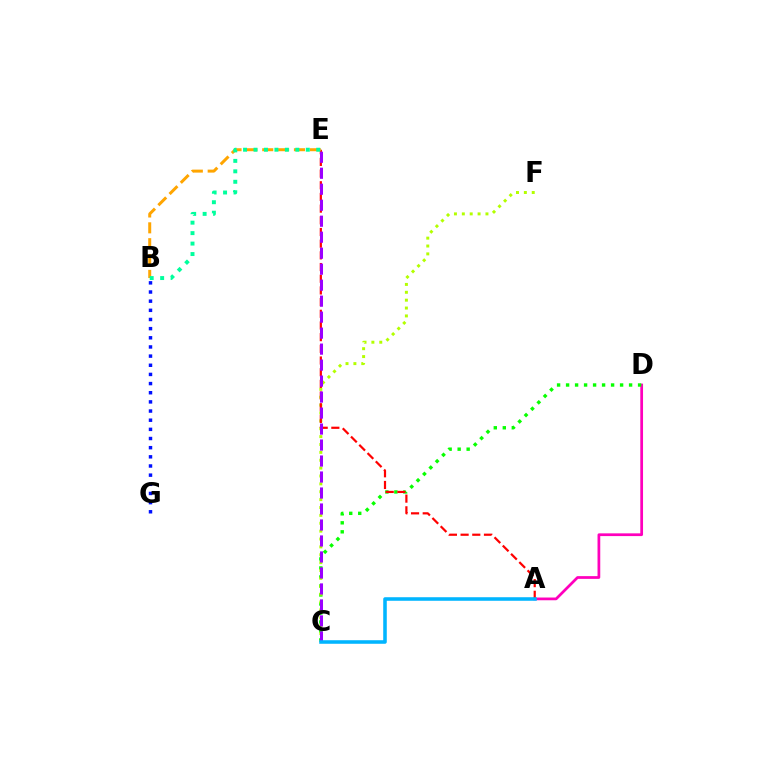{('A', 'D'): [{'color': '#ff00bd', 'line_style': 'solid', 'thickness': 1.97}], ('C', 'D'): [{'color': '#08ff00', 'line_style': 'dotted', 'thickness': 2.45}], ('C', 'F'): [{'color': '#b3ff00', 'line_style': 'dotted', 'thickness': 2.14}], ('A', 'E'): [{'color': '#ff0000', 'line_style': 'dashed', 'thickness': 1.59}], ('C', 'E'): [{'color': '#9b00ff', 'line_style': 'dashed', 'thickness': 2.17}], ('A', 'C'): [{'color': '#00b5ff', 'line_style': 'solid', 'thickness': 2.56}], ('B', 'E'): [{'color': '#ffa500', 'line_style': 'dashed', 'thickness': 2.15}, {'color': '#00ff9d', 'line_style': 'dotted', 'thickness': 2.84}], ('B', 'G'): [{'color': '#0010ff', 'line_style': 'dotted', 'thickness': 2.49}]}